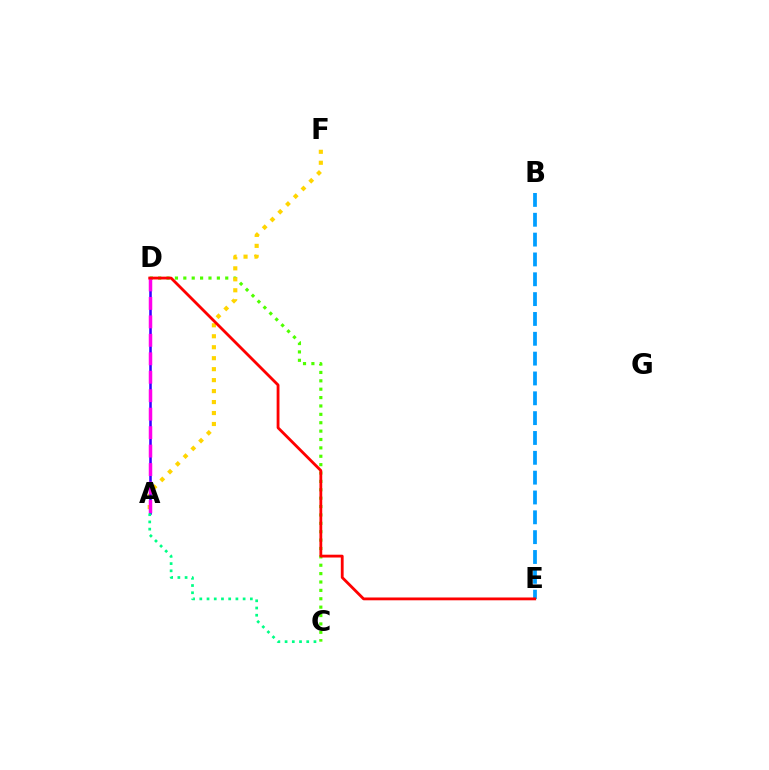{('B', 'E'): [{'color': '#009eff', 'line_style': 'dashed', 'thickness': 2.69}], ('C', 'D'): [{'color': '#4fff00', 'line_style': 'dotted', 'thickness': 2.28}], ('A', 'F'): [{'color': '#ffd500', 'line_style': 'dotted', 'thickness': 2.98}], ('A', 'D'): [{'color': '#3700ff', 'line_style': 'solid', 'thickness': 1.84}, {'color': '#ff00ed', 'line_style': 'dashed', 'thickness': 2.51}], ('D', 'E'): [{'color': '#ff0000', 'line_style': 'solid', 'thickness': 2.03}], ('A', 'C'): [{'color': '#00ff86', 'line_style': 'dotted', 'thickness': 1.96}]}